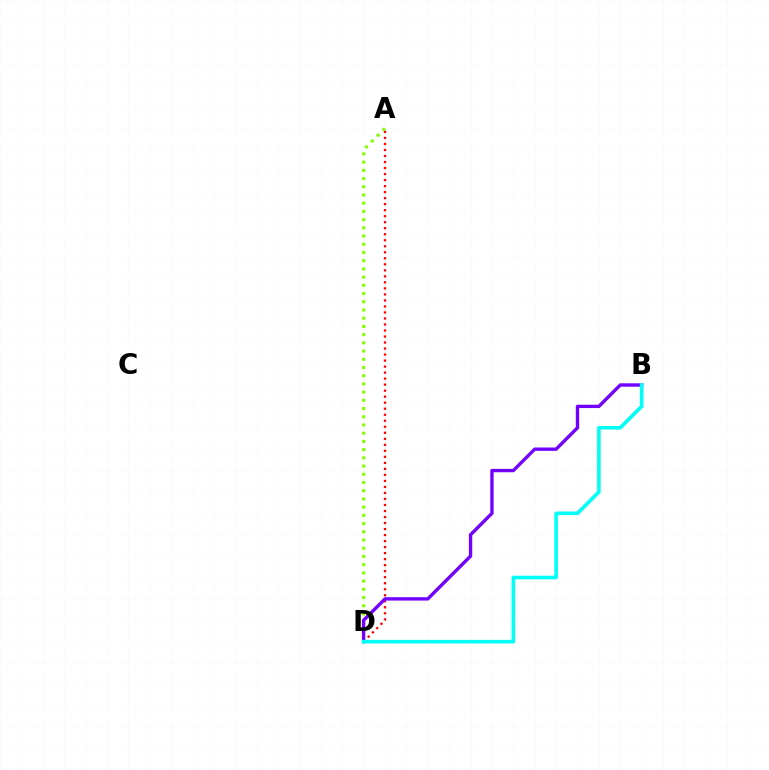{('A', 'D'): [{'color': '#84ff00', 'line_style': 'dotted', 'thickness': 2.23}, {'color': '#ff0000', 'line_style': 'dotted', 'thickness': 1.63}], ('B', 'D'): [{'color': '#7200ff', 'line_style': 'solid', 'thickness': 2.42}, {'color': '#00fff6', 'line_style': 'solid', 'thickness': 2.59}]}